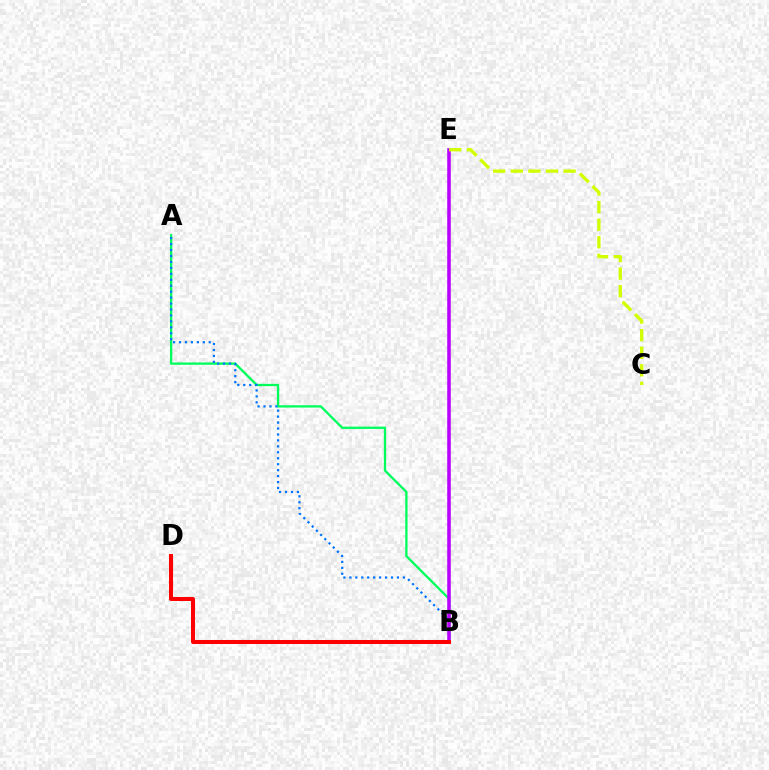{('A', 'B'): [{'color': '#00ff5c', 'line_style': 'solid', 'thickness': 1.66}, {'color': '#0074ff', 'line_style': 'dotted', 'thickness': 1.62}], ('B', 'E'): [{'color': '#b900ff', 'line_style': 'solid', 'thickness': 2.57}], ('C', 'E'): [{'color': '#d1ff00', 'line_style': 'dashed', 'thickness': 2.39}], ('B', 'D'): [{'color': '#ff0000', 'line_style': 'solid', 'thickness': 2.9}]}